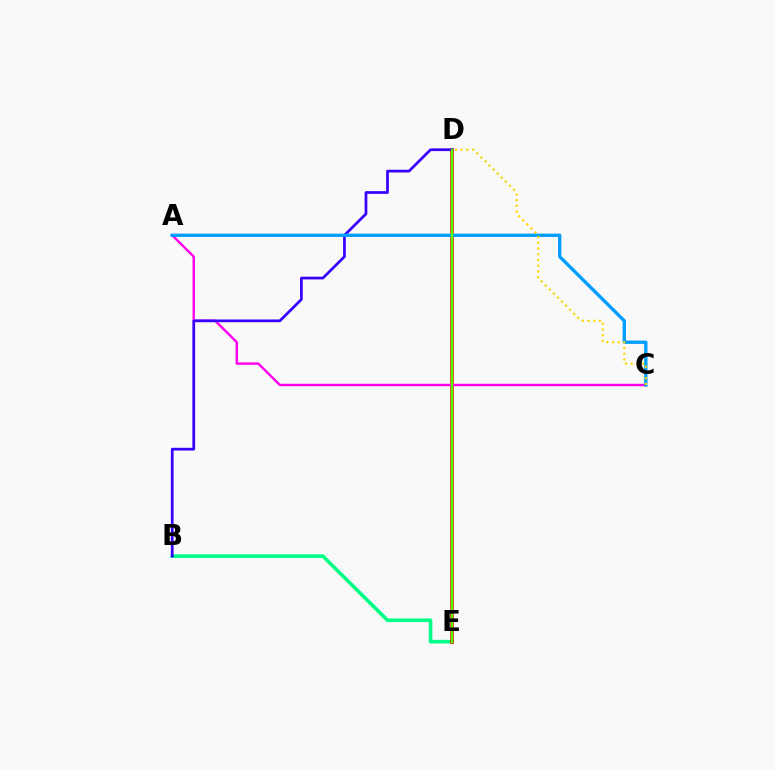{('B', 'E'): [{'color': '#00ff86', 'line_style': 'solid', 'thickness': 2.6}], ('D', 'E'): [{'color': '#ff0000', 'line_style': 'solid', 'thickness': 2.56}, {'color': '#4fff00', 'line_style': 'solid', 'thickness': 1.7}], ('A', 'C'): [{'color': '#ff00ed', 'line_style': 'solid', 'thickness': 1.74}, {'color': '#009eff', 'line_style': 'solid', 'thickness': 2.4}], ('B', 'D'): [{'color': '#3700ff', 'line_style': 'solid', 'thickness': 1.96}], ('C', 'D'): [{'color': '#ffd500', 'line_style': 'dotted', 'thickness': 1.56}]}